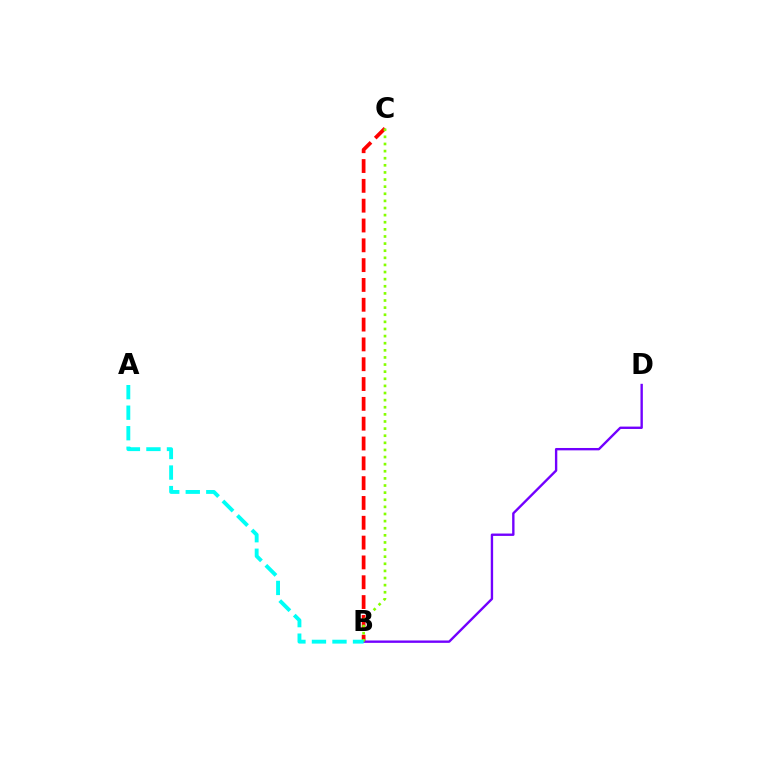{('B', 'C'): [{'color': '#ff0000', 'line_style': 'dashed', 'thickness': 2.69}, {'color': '#84ff00', 'line_style': 'dotted', 'thickness': 1.93}], ('B', 'D'): [{'color': '#7200ff', 'line_style': 'solid', 'thickness': 1.71}], ('A', 'B'): [{'color': '#00fff6', 'line_style': 'dashed', 'thickness': 2.79}]}